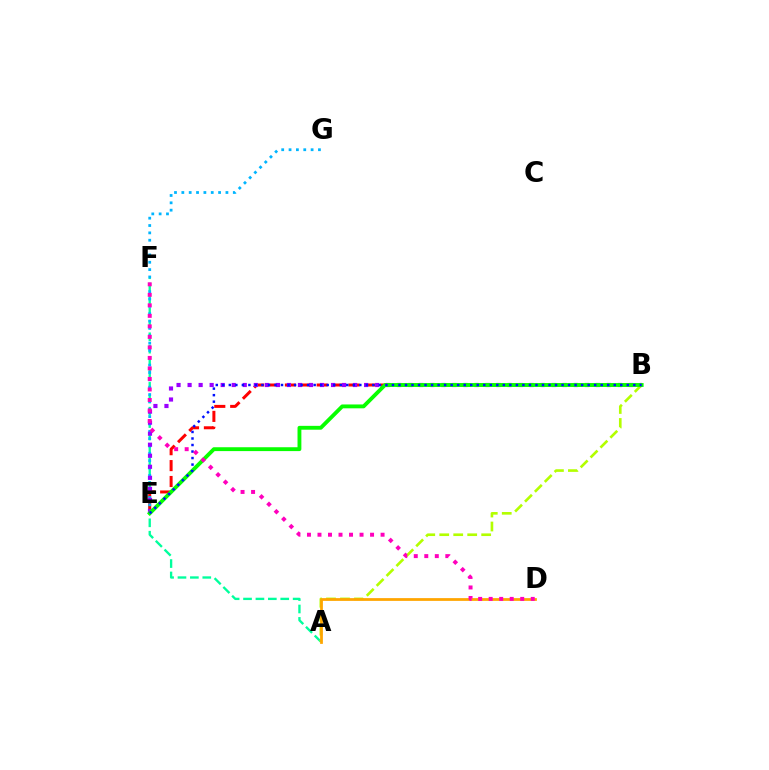{('A', 'F'): [{'color': '#00ff9d', 'line_style': 'dashed', 'thickness': 1.68}], ('A', 'B'): [{'color': '#b3ff00', 'line_style': 'dashed', 'thickness': 1.9}], ('B', 'E'): [{'color': '#ff0000', 'line_style': 'dashed', 'thickness': 2.16}, {'color': '#9b00ff', 'line_style': 'dotted', 'thickness': 3.0}, {'color': '#08ff00', 'line_style': 'solid', 'thickness': 2.78}, {'color': '#0010ff', 'line_style': 'dotted', 'thickness': 1.77}], ('E', 'G'): [{'color': '#00b5ff', 'line_style': 'dotted', 'thickness': 2.0}], ('A', 'D'): [{'color': '#ffa500', 'line_style': 'solid', 'thickness': 1.99}], ('D', 'F'): [{'color': '#ff00bd', 'line_style': 'dotted', 'thickness': 2.86}]}